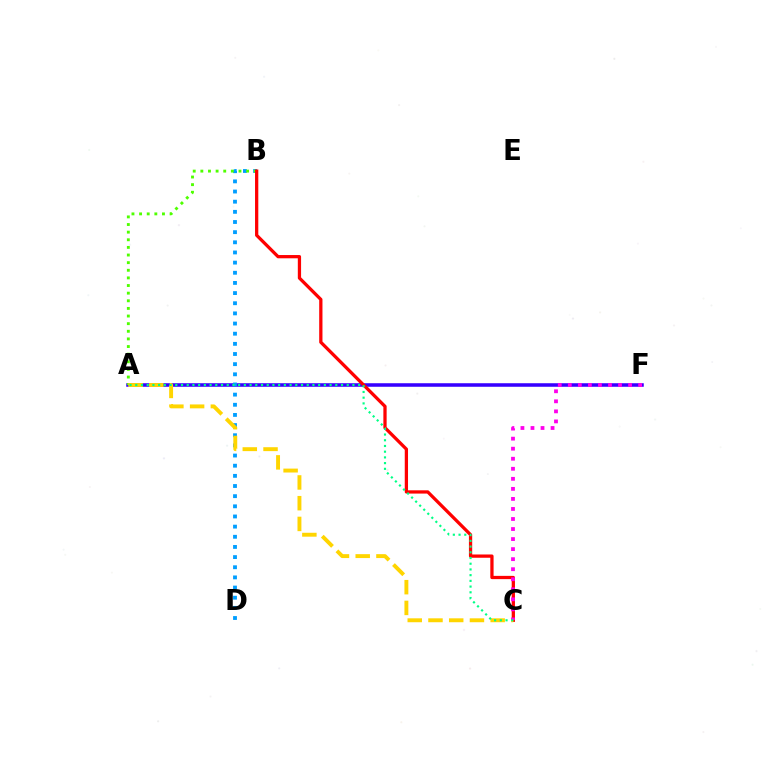{('A', 'F'): [{'color': '#3700ff', 'line_style': 'solid', 'thickness': 2.55}], ('B', 'D'): [{'color': '#009eff', 'line_style': 'dotted', 'thickness': 2.76}], ('A', 'B'): [{'color': '#4fff00', 'line_style': 'dotted', 'thickness': 2.07}], ('B', 'C'): [{'color': '#ff0000', 'line_style': 'solid', 'thickness': 2.35}], ('A', 'C'): [{'color': '#ffd500', 'line_style': 'dashed', 'thickness': 2.82}, {'color': '#00ff86', 'line_style': 'dotted', 'thickness': 1.55}], ('C', 'F'): [{'color': '#ff00ed', 'line_style': 'dotted', 'thickness': 2.73}]}